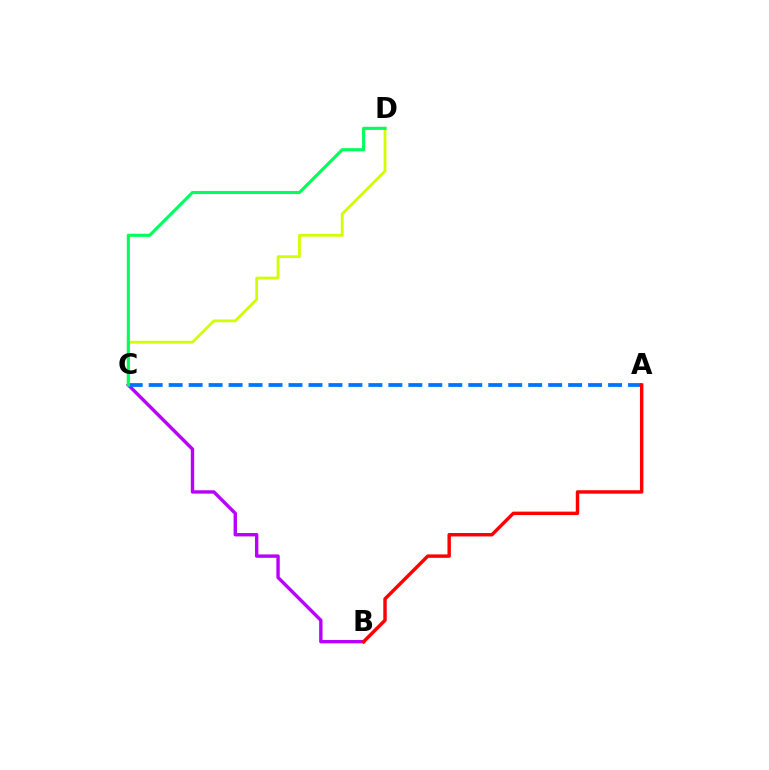{('C', 'D'): [{'color': '#d1ff00', 'line_style': 'solid', 'thickness': 2.03}, {'color': '#00ff5c', 'line_style': 'solid', 'thickness': 2.24}], ('B', 'C'): [{'color': '#b900ff', 'line_style': 'solid', 'thickness': 2.44}], ('A', 'C'): [{'color': '#0074ff', 'line_style': 'dashed', 'thickness': 2.71}], ('A', 'B'): [{'color': '#ff0000', 'line_style': 'solid', 'thickness': 2.47}]}